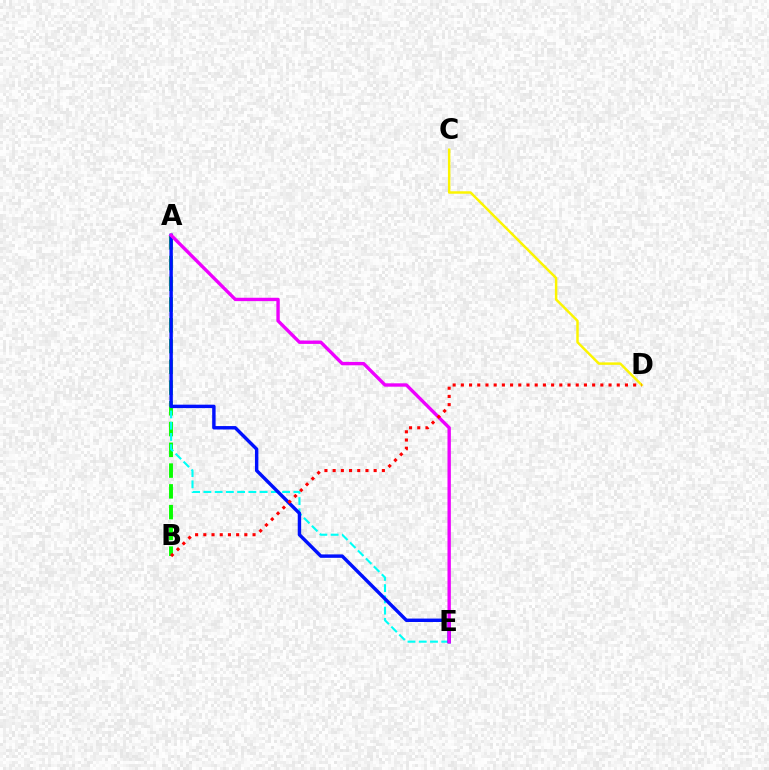{('A', 'B'): [{'color': '#08ff00', 'line_style': 'dashed', 'thickness': 2.82}], ('A', 'E'): [{'color': '#00fff6', 'line_style': 'dashed', 'thickness': 1.53}, {'color': '#0010ff', 'line_style': 'solid', 'thickness': 2.46}, {'color': '#ee00ff', 'line_style': 'solid', 'thickness': 2.42}], ('C', 'D'): [{'color': '#fcf500', 'line_style': 'solid', 'thickness': 1.78}], ('B', 'D'): [{'color': '#ff0000', 'line_style': 'dotted', 'thickness': 2.23}]}